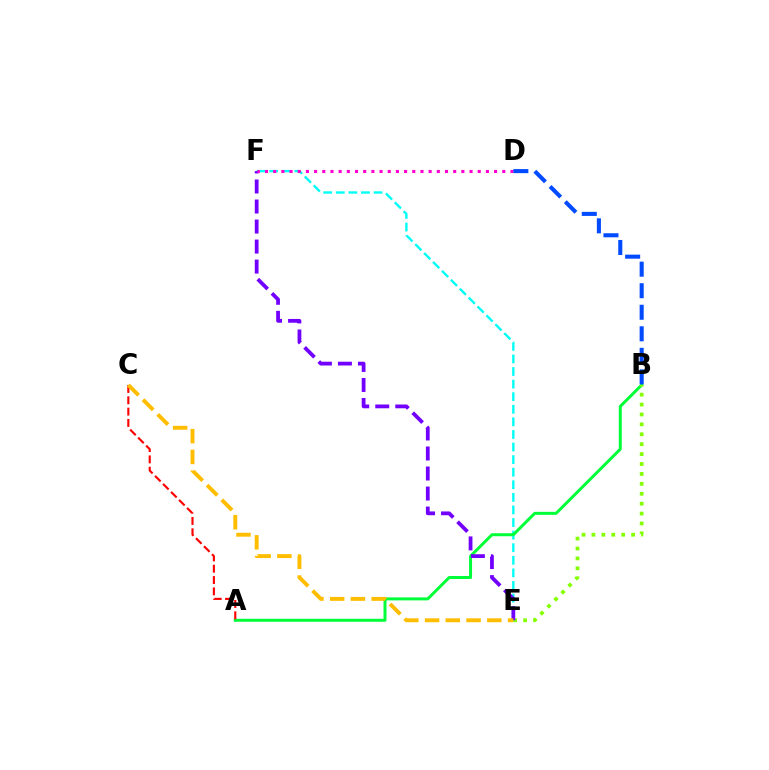{('E', 'F'): [{'color': '#00fff6', 'line_style': 'dashed', 'thickness': 1.71}, {'color': '#7200ff', 'line_style': 'dashed', 'thickness': 2.72}], ('A', 'B'): [{'color': '#00ff39', 'line_style': 'solid', 'thickness': 2.16}], ('A', 'C'): [{'color': '#ff0000', 'line_style': 'dashed', 'thickness': 1.54}], ('B', 'E'): [{'color': '#84ff00', 'line_style': 'dotted', 'thickness': 2.69}], ('D', 'F'): [{'color': '#ff00cf', 'line_style': 'dotted', 'thickness': 2.22}], ('C', 'E'): [{'color': '#ffbd00', 'line_style': 'dashed', 'thickness': 2.82}], ('B', 'D'): [{'color': '#004bff', 'line_style': 'dashed', 'thickness': 2.93}]}